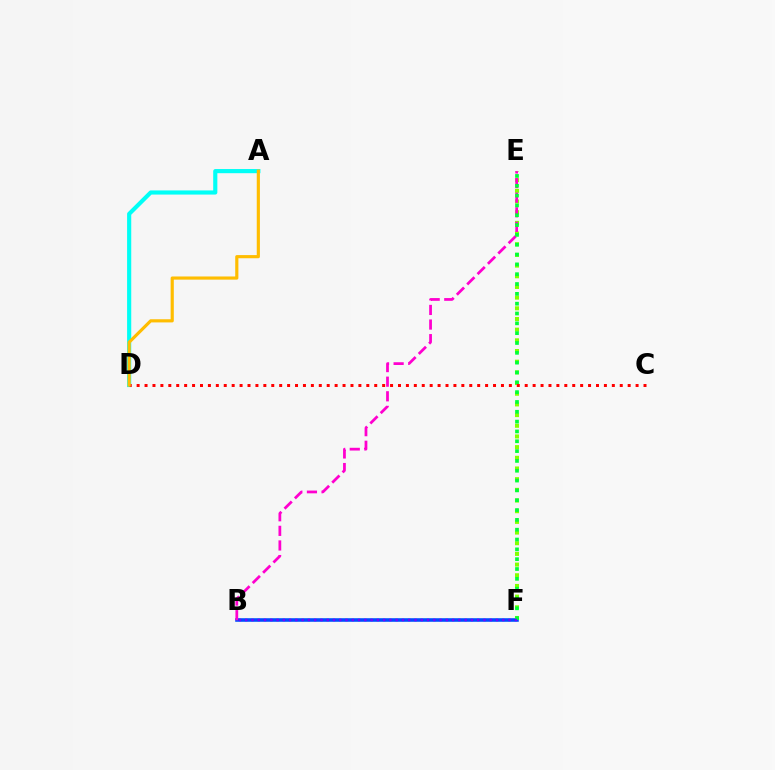{('E', 'F'): [{'color': '#84ff00', 'line_style': 'dotted', 'thickness': 2.9}, {'color': '#00ff39', 'line_style': 'dotted', 'thickness': 2.67}], ('A', 'D'): [{'color': '#00fff6', 'line_style': 'solid', 'thickness': 2.99}, {'color': '#ffbd00', 'line_style': 'solid', 'thickness': 2.28}], ('B', 'F'): [{'color': '#004bff', 'line_style': 'solid', 'thickness': 2.57}, {'color': '#7200ff', 'line_style': 'dotted', 'thickness': 1.7}], ('B', 'E'): [{'color': '#ff00cf', 'line_style': 'dashed', 'thickness': 1.98}], ('C', 'D'): [{'color': '#ff0000', 'line_style': 'dotted', 'thickness': 2.15}]}